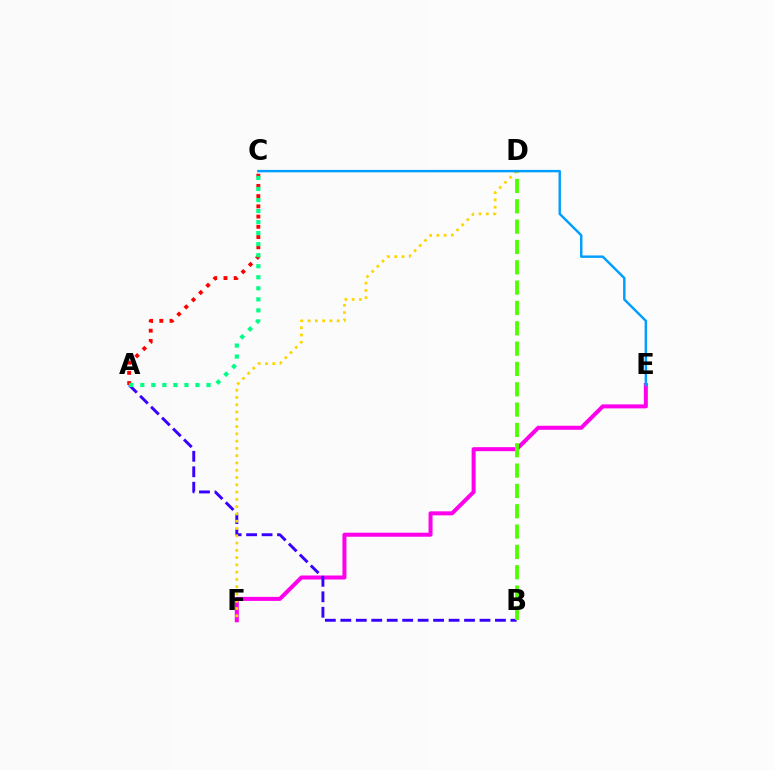{('E', 'F'): [{'color': '#ff00ed', 'line_style': 'solid', 'thickness': 2.89}], ('A', 'B'): [{'color': '#3700ff', 'line_style': 'dashed', 'thickness': 2.1}], ('B', 'D'): [{'color': '#4fff00', 'line_style': 'dashed', 'thickness': 2.76}], ('D', 'F'): [{'color': '#ffd500', 'line_style': 'dotted', 'thickness': 1.98}], ('C', 'E'): [{'color': '#009eff', 'line_style': 'solid', 'thickness': 1.75}], ('A', 'C'): [{'color': '#ff0000', 'line_style': 'dotted', 'thickness': 2.78}, {'color': '#00ff86', 'line_style': 'dotted', 'thickness': 3.0}]}